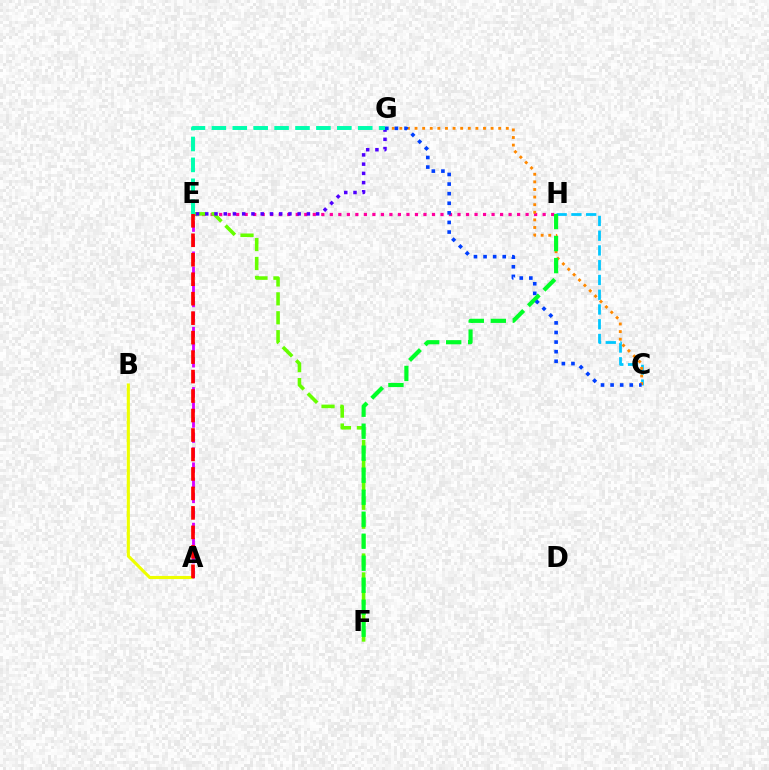{('A', 'B'): [{'color': '#eeff00', 'line_style': 'solid', 'thickness': 2.24}], ('E', 'H'): [{'color': '#ff00a0', 'line_style': 'dotted', 'thickness': 2.31}], ('E', 'F'): [{'color': '#66ff00', 'line_style': 'dashed', 'thickness': 2.57}], ('C', 'H'): [{'color': '#00c7ff', 'line_style': 'dashed', 'thickness': 2.01}], ('E', 'G'): [{'color': '#4f00ff', 'line_style': 'dotted', 'thickness': 2.51}, {'color': '#00ffaf', 'line_style': 'dashed', 'thickness': 2.84}], ('C', 'G'): [{'color': '#ff8800', 'line_style': 'dotted', 'thickness': 2.07}, {'color': '#003fff', 'line_style': 'dotted', 'thickness': 2.61}], ('F', 'H'): [{'color': '#00ff27', 'line_style': 'dashed', 'thickness': 2.99}], ('A', 'E'): [{'color': '#d600ff', 'line_style': 'dashed', 'thickness': 2.05}, {'color': '#ff0000', 'line_style': 'dashed', 'thickness': 2.65}]}